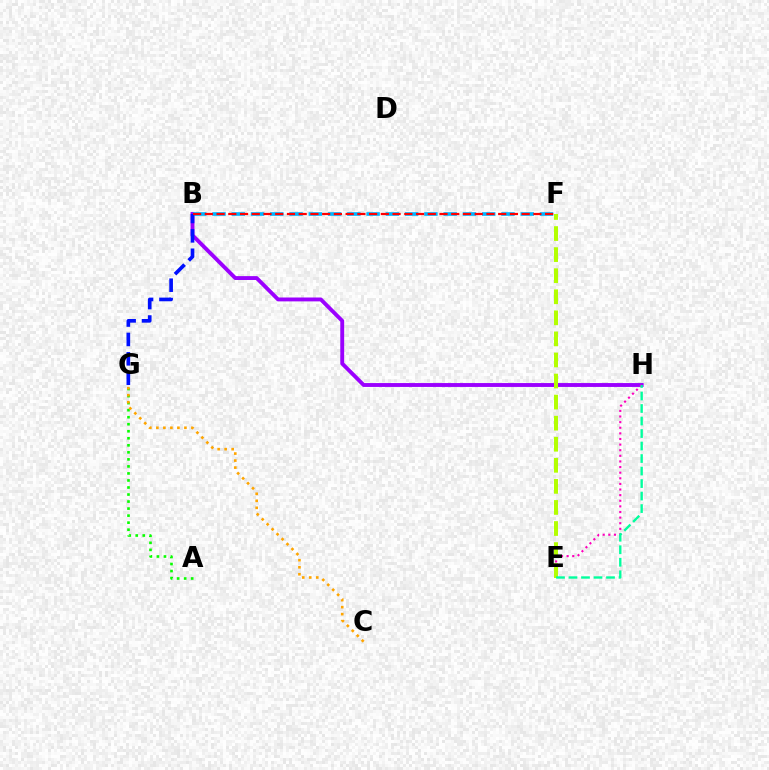{('B', 'H'): [{'color': '#9b00ff', 'line_style': 'solid', 'thickness': 2.79}], ('B', 'F'): [{'color': '#00b5ff', 'line_style': 'dashed', 'thickness': 2.62}, {'color': '#ff0000', 'line_style': 'dashed', 'thickness': 1.59}], ('E', 'H'): [{'color': '#ff00bd', 'line_style': 'dotted', 'thickness': 1.53}, {'color': '#00ff9d', 'line_style': 'dashed', 'thickness': 1.7}], ('E', 'F'): [{'color': '#b3ff00', 'line_style': 'dashed', 'thickness': 2.86}], ('B', 'G'): [{'color': '#0010ff', 'line_style': 'dashed', 'thickness': 2.64}], ('A', 'G'): [{'color': '#08ff00', 'line_style': 'dotted', 'thickness': 1.91}], ('C', 'G'): [{'color': '#ffa500', 'line_style': 'dotted', 'thickness': 1.91}]}